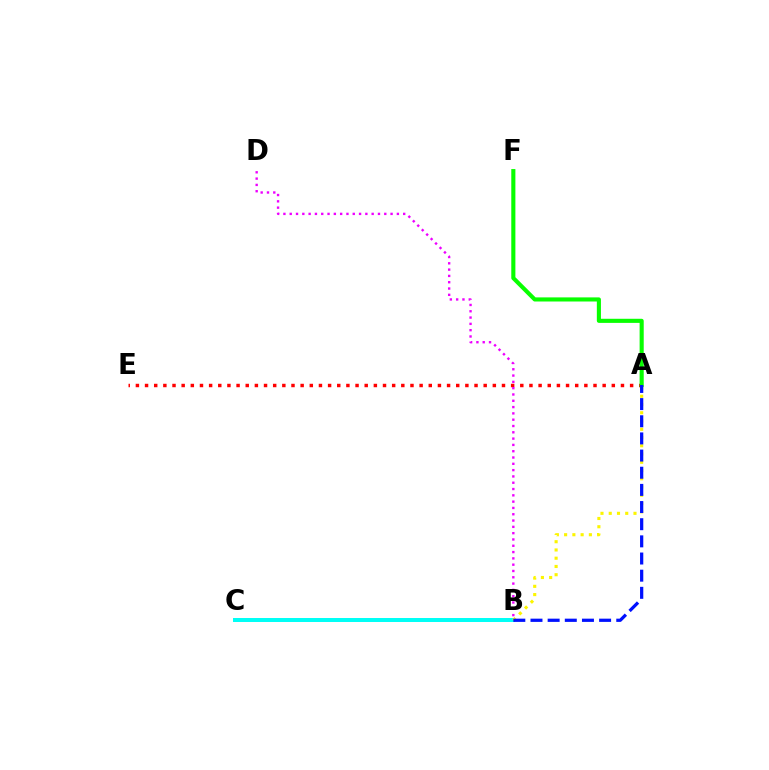{('A', 'E'): [{'color': '#ff0000', 'line_style': 'dotted', 'thickness': 2.49}], ('B', 'C'): [{'color': '#00fff6', 'line_style': 'solid', 'thickness': 2.87}], ('A', 'F'): [{'color': '#08ff00', 'line_style': 'solid', 'thickness': 2.96}], ('B', 'D'): [{'color': '#ee00ff', 'line_style': 'dotted', 'thickness': 1.71}], ('A', 'B'): [{'color': '#fcf500', 'line_style': 'dotted', 'thickness': 2.24}, {'color': '#0010ff', 'line_style': 'dashed', 'thickness': 2.33}]}